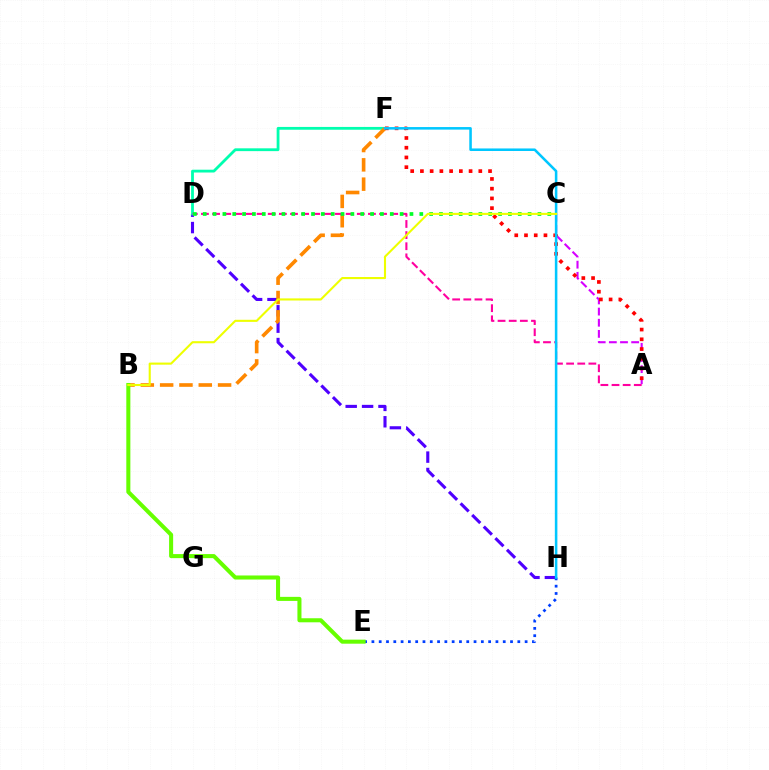{('D', 'H'): [{'color': '#4f00ff', 'line_style': 'dashed', 'thickness': 2.23}], ('D', 'F'): [{'color': '#00ffaf', 'line_style': 'solid', 'thickness': 2.02}], ('B', 'F'): [{'color': '#ff8800', 'line_style': 'dashed', 'thickness': 2.62}], ('A', 'C'): [{'color': '#d600ff', 'line_style': 'dashed', 'thickness': 1.51}], ('E', 'H'): [{'color': '#003fff', 'line_style': 'dotted', 'thickness': 1.98}], ('A', 'D'): [{'color': '#ff00a0', 'line_style': 'dashed', 'thickness': 1.51}], ('A', 'F'): [{'color': '#ff0000', 'line_style': 'dotted', 'thickness': 2.64}], ('F', 'H'): [{'color': '#00c7ff', 'line_style': 'solid', 'thickness': 1.84}], ('B', 'E'): [{'color': '#66ff00', 'line_style': 'solid', 'thickness': 2.92}], ('C', 'D'): [{'color': '#00ff27', 'line_style': 'dotted', 'thickness': 2.67}], ('B', 'C'): [{'color': '#eeff00', 'line_style': 'solid', 'thickness': 1.51}]}